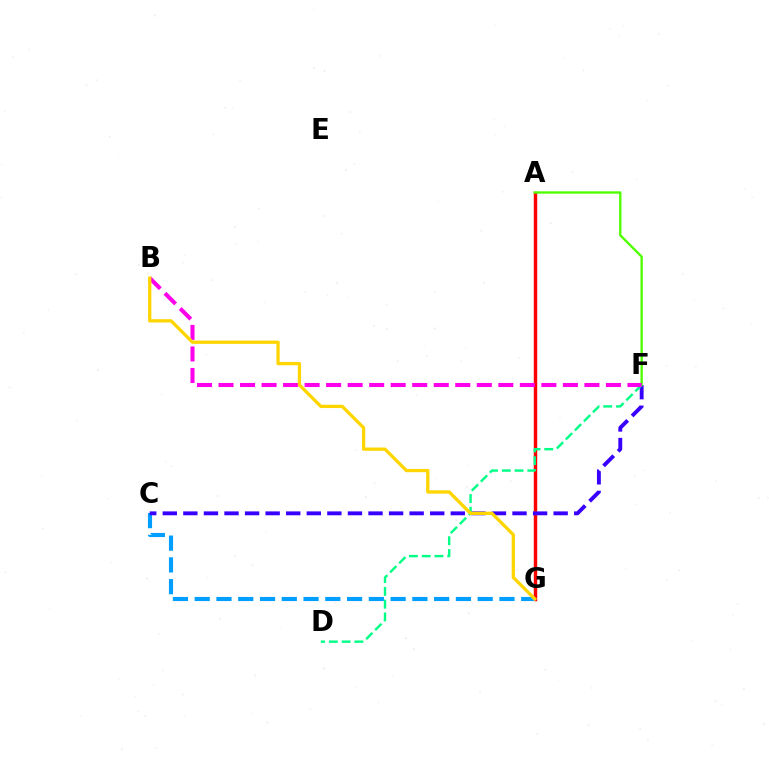{('A', 'G'): [{'color': '#ff0000', 'line_style': 'solid', 'thickness': 2.47}], ('C', 'G'): [{'color': '#009eff', 'line_style': 'dashed', 'thickness': 2.96}], ('C', 'F'): [{'color': '#3700ff', 'line_style': 'dashed', 'thickness': 2.79}], ('A', 'F'): [{'color': '#4fff00', 'line_style': 'solid', 'thickness': 1.7}], ('D', 'F'): [{'color': '#00ff86', 'line_style': 'dashed', 'thickness': 1.74}], ('B', 'F'): [{'color': '#ff00ed', 'line_style': 'dashed', 'thickness': 2.92}], ('B', 'G'): [{'color': '#ffd500', 'line_style': 'solid', 'thickness': 2.37}]}